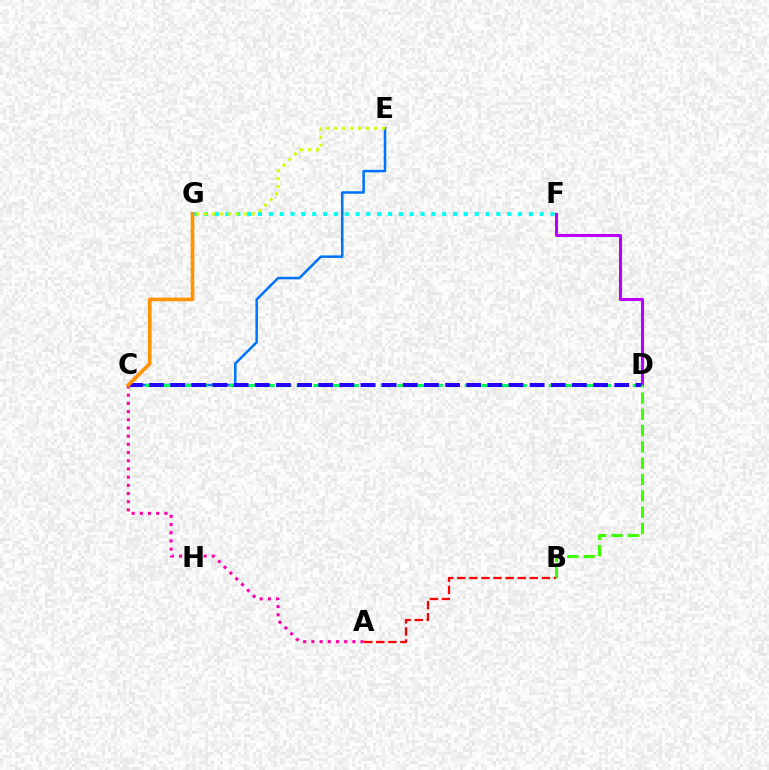{('F', 'G'): [{'color': '#00fff6', 'line_style': 'dotted', 'thickness': 2.94}], ('D', 'F'): [{'color': '#b900ff', 'line_style': 'solid', 'thickness': 2.22}], ('C', 'E'): [{'color': '#0074ff', 'line_style': 'solid', 'thickness': 1.82}], ('C', 'D'): [{'color': '#00ff5c', 'line_style': 'dashed', 'thickness': 2.28}, {'color': '#2500ff', 'line_style': 'dashed', 'thickness': 2.87}], ('B', 'D'): [{'color': '#3dff00', 'line_style': 'dashed', 'thickness': 2.21}], ('A', 'B'): [{'color': '#ff0000', 'line_style': 'dashed', 'thickness': 1.64}], ('A', 'C'): [{'color': '#ff00ac', 'line_style': 'dotted', 'thickness': 2.23}], ('E', 'G'): [{'color': '#d1ff00', 'line_style': 'dotted', 'thickness': 2.16}], ('C', 'G'): [{'color': '#ff9400', 'line_style': 'solid', 'thickness': 2.63}]}